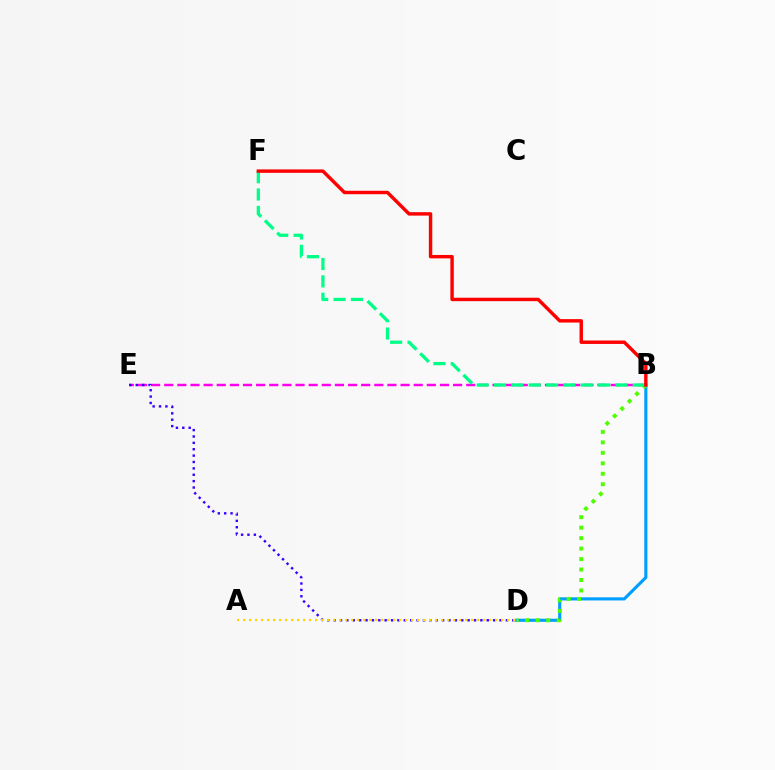{('B', 'E'): [{'color': '#ff00ed', 'line_style': 'dashed', 'thickness': 1.78}], ('B', 'D'): [{'color': '#009eff', 'line_style': 'solid', 'thickness': 2.25}, {'color': '#4fff00', 'line_style': 'dotted', 'thickness': 2.85}], ('B', 'F'): [{'color': '#00ff86', 'line_style': 'dashed', 'thickness': 2.36}, {'color': '#ff0000', 'line_style': 'solid', 'thickness': 2.47}], ('D', 'E'): [{'color': '#3700ff', 'line_style': 'dotted', 'thickness': 1.73}], ('A', 'D'): [{'color': '#ffd500', 'line_style': 'dotted', 'thickness': 1.63}]}